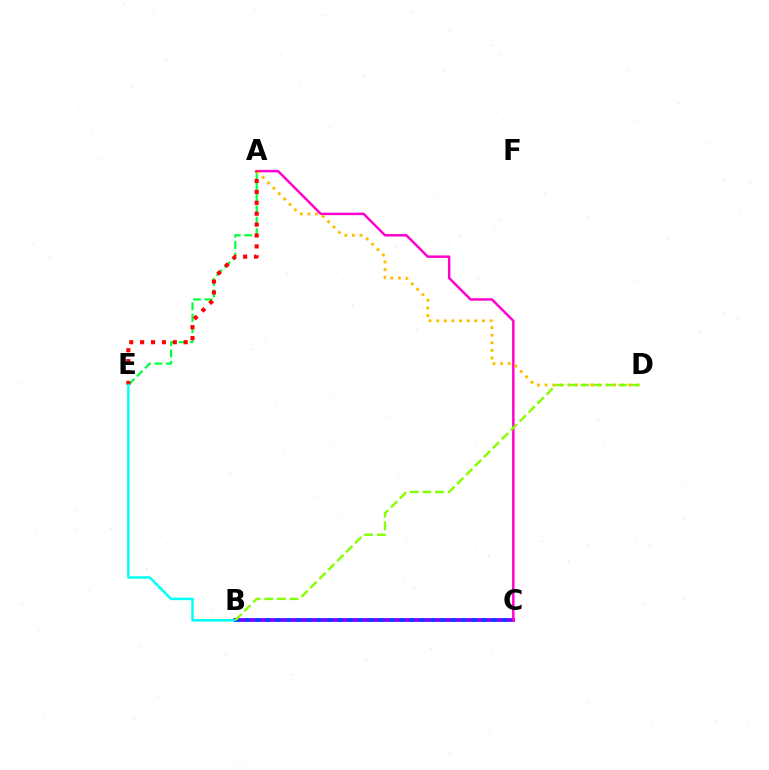{('A', 'E'): [{'color': '#00ff39', 'line_style': 'dashed', 'thickness': 1.55}, {'color': '#ff0000', 'line_style': 'dotted', 'thickness': 2.96}], ('B', 'C'): [{'color': '#7200ff', 'line_style': 'solid', 'thickness': 2.67}, {'color': '#004bff', 'line_style': 'dotted', 'thickness': 2.8}], ('A', 'C'): [{'color': '#ff00cf', 'line_style': 'solid', 'thickness': 1.78}], ('A', 'D'): [{'color': '#ffbd00', 'line_style': 'dotted', 'thickness': 2.07}], ('B', 'E'): [{'color': '#00fff6', 'line_style': 'solid', 'thickness': 1.8}], ('B', 'D'): [{'color': '#84ff00', 'line_style': 'dashed', 'thickness': 1.72}]}